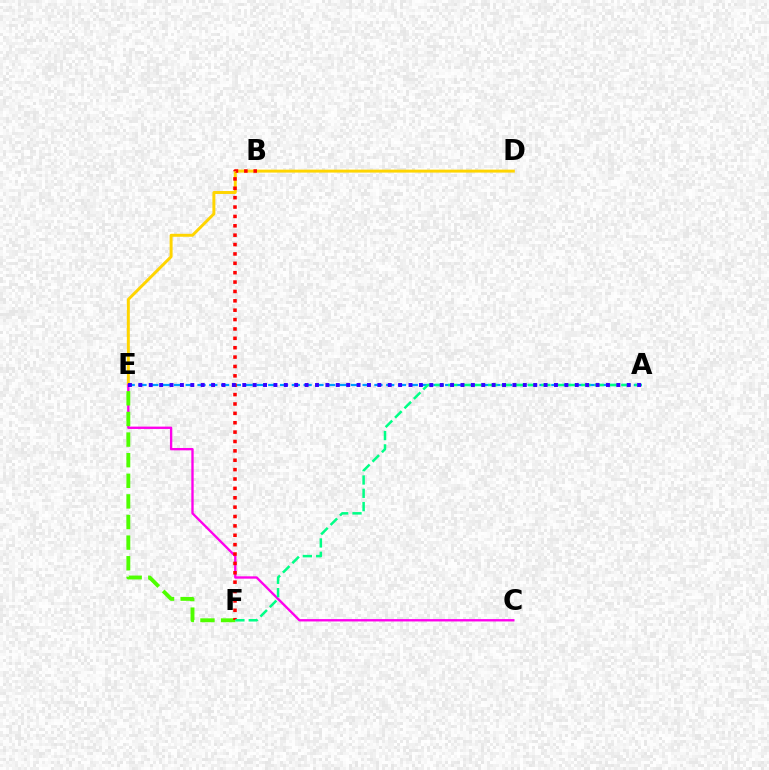{('A', 'E'): [{'color': '#009eff', 'line_style': 'dashed', 'thickness': 1.6}, {'color': '#3700ff', 'line_style': 'dotted', 'thickness': 2.82}], ('D', 'E'): [{'color': '#ffd500', 'line_style': 'solid', 'thickness': 2.13}], ('C', 'E'): [{'color': '#ff00ed', 'line_style': 'solid', 'thickness': 1.69}], ('E', 'F'): [{'color': '#4fff00', 'line_style': 'dashed', 'thickness': 2.8}], ('B', 'F'): [{'color': '#ff0000', 'line_style': 'dotted', 'thickness': 2.55}], ('A', 'F'): [{'color': '#00ff86', 'line_style': 'dashed', 'thickness': 1.81}]}